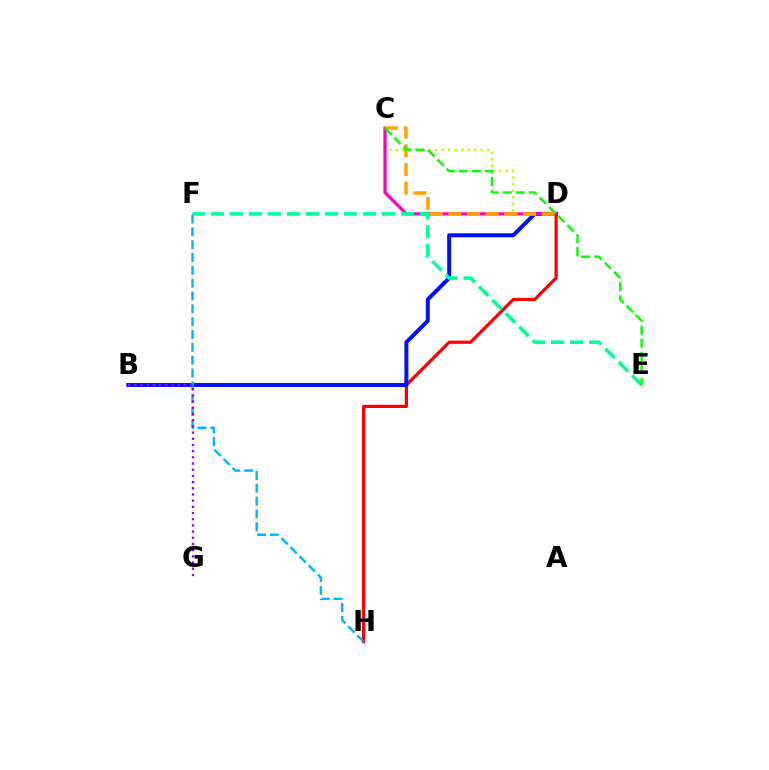{('D', 'H'): [{'color': '#ff0000', 'line_style': 'solid', 'thickness': 2.32}], ('C', 'D'): [{'color': '#b3ff00', 'line_style': 'dotted', 'thickness': 1.77}, {'color': '#ff00bd', 'line_style': 'solid', 'thickness': 2.35}, {'color': '#ffa500', 'line_style': 'dashed', 'thickness': 2.54}], ('B', 'D'): [{'color': '#0010ff', 'line_style': 'solid', 'thickness': 2.86}], ('E', 'F'): [{'color': '#00ff9d', 'line_style': 'dashed', 'thickness': 2.58}], ('C', 'E'): [{'color': '#08ff00', 'line_style': 'dashed', 'thickness': 1.77}], ('F', 'H'): [{'color': '#00b5ff', 'line_style': 'dashed', 'thickness': 1.74}], ('B', 'G'): [{'color': '#9b00ff', 'line_style': 'dotted', 'thickness': 1.68}]}